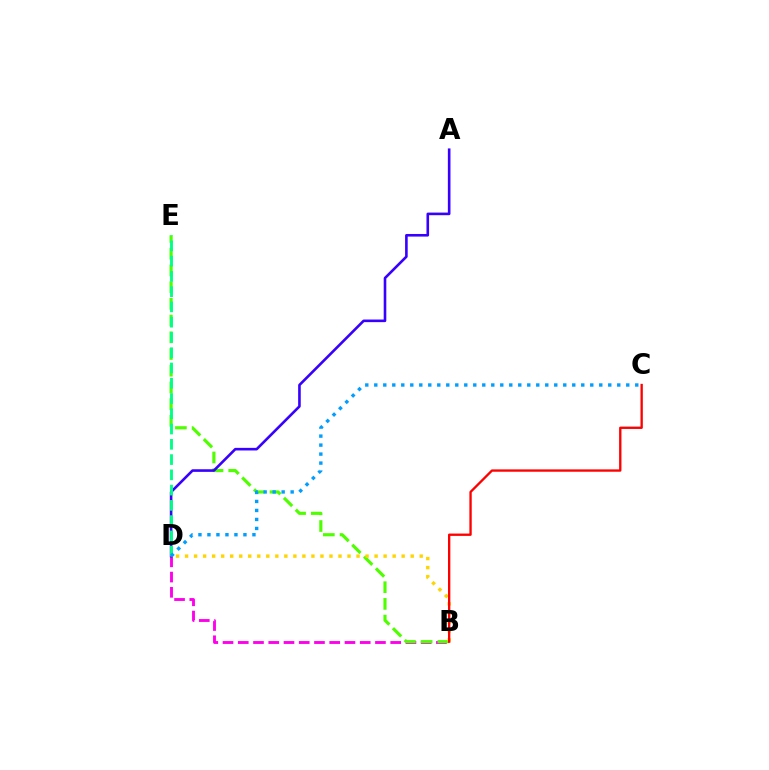{('B', 'D'): [{'color': '#ff00ed', 'line_style': 'dashed', 'thickness': 2.07}, {'color': '#ffd500', 'line_style': 'dotted', 'thickness': 2.45}], ('B', 'E'): [{'color': '#4fff00', 'line_style': 'dashed', 'thickness': 2.27}], ('A', 'D'): [{'color': '#3700ff', 'line_style': 'solid', 'thickness': 1.88}], ('D', 'E'): [{'color': '#00ff86', 'line_style': 'dashed', 'thickness': 2.07}], ('C', 'D'): [{'color': '#009eff', 'line_style': 'dotted', 'thickness': 2.45}], ('B', 'C'): [{'color': '#ff0000', 'line_style': 'solid', 'thickness': 1.68}]}